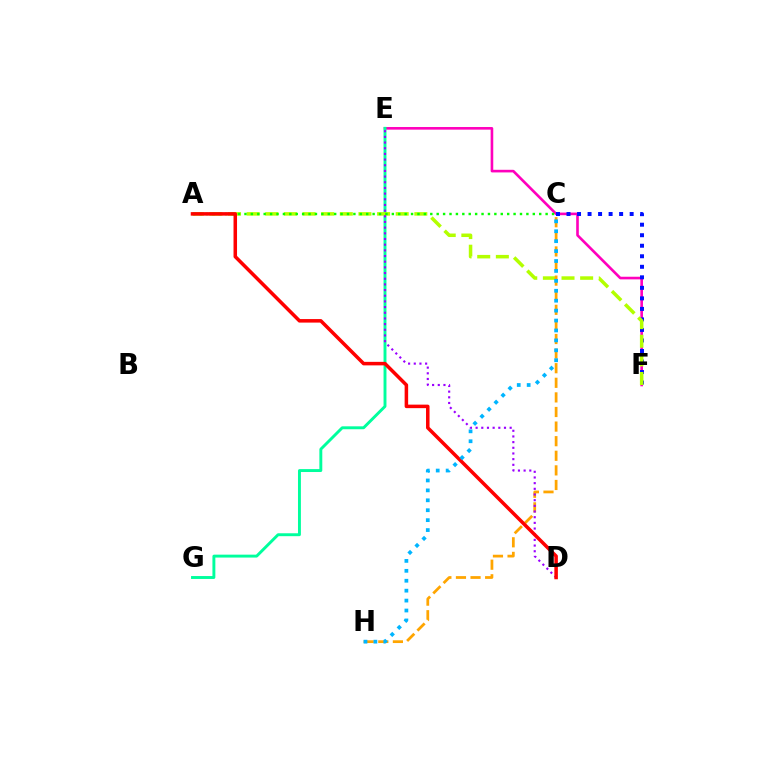{('E', 'F'): [{'color': '#ff00bd', 'line_style': 'solid', 'thickness': 1.89}], ('C', 'F'): [{'color': '#0010ff', 'line_style': 'dotted', 'thickness': 2.86}], ('E', 'G'): [{'color': '#00ff9d', 'line_style': 'solid', 'thickness': 2.1}], ('A', 'F'): [{'color': '#b3ff00', 'line_style': 'dashed', 'thickness': 2.53}], ('C', 'H'): [{'color': '#ffa500', 'line_style': 'dashed', 'thickness': 1.98}, {'color': '#00b5ff', 'line_style': 'dotted', 'thickness': 2.7}], ('A', 'C'): [{'color': '#08ff00', 'line_style': 'dotted', 'thickness': 1.74}], ('D', 'E'): [{'color': '#9b00ff', 'line_style': 'dotted', 'thickness': 1.54}], ('A', 'D'): [{'color': '#ff0000', 'line_style': 'solid', 'thickness': 2.53}]}